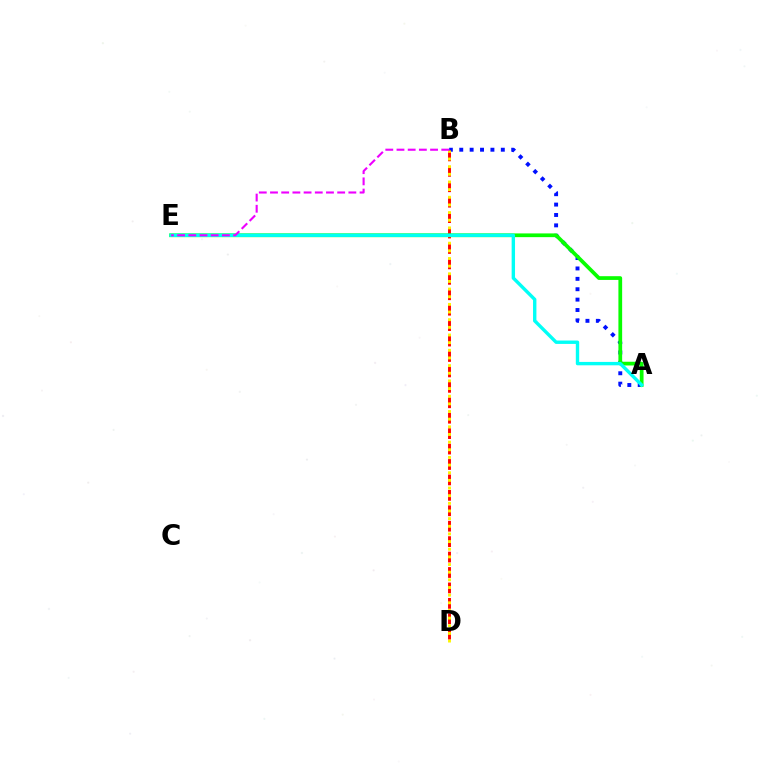{('A', 'B'): [{'color': '#0010ff', 'line_style': 'dotted', 'thickness': 2.82}], ('B', 'D'): [{'color': '#ff0000', 'line_style': 'dashed', 'thickness': 2.1}, {'color': '#fcf500', 'line_style': 'dotted', 'thickness': 2.08}], ('A', 'E'): [{'color': '#08ff00', 'line_style': 'solid', 'thickness': 2.69}, {'color': '#00fff6', 'line_style': 'solid', 'thickness': 2.44}], ('B', 'E'): [{'color': '#ee00ff', 'line_style': 'dashed', 'thickness': 1.52}]}